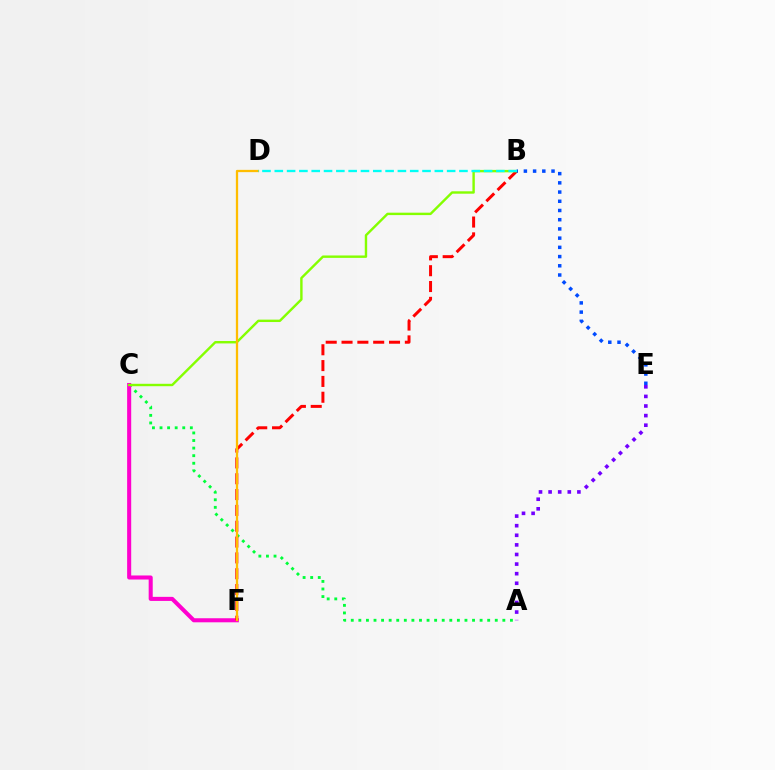{('A', 'C'): [{'color': '#00ff39', 'line_style': 'dotted', 'thickness': 2.06}], ('C', 'F'): [{'color': '#ff00cf', 'line_style': 'solid', 'thickness': 2.92}], ('B', 'F'): [{'color': '#ff0000', 'line_style': 'dashed', 'thickness': 2.15}], ('B', 'C'): [{'color': '#84ff00', 'line_style': 'solid', 'thickness': 1.73}], ('B', 'E'): [{'color': '#004bff', 'line_style': 'dotted', 'thickness': 2.5}], ('D', 'F'): [{'color': '#ffbd00', 'line_style': 'solid', 'thickness': 1.64}], ('A', 'E'): [{'color': '#7200ff', 'line_style': 'dotted', 'thickness': 2.61}], ('B', 'D'): [{'color': '#00fff6', 'line_style': 'dashed', 'thickness': 1.67}]}